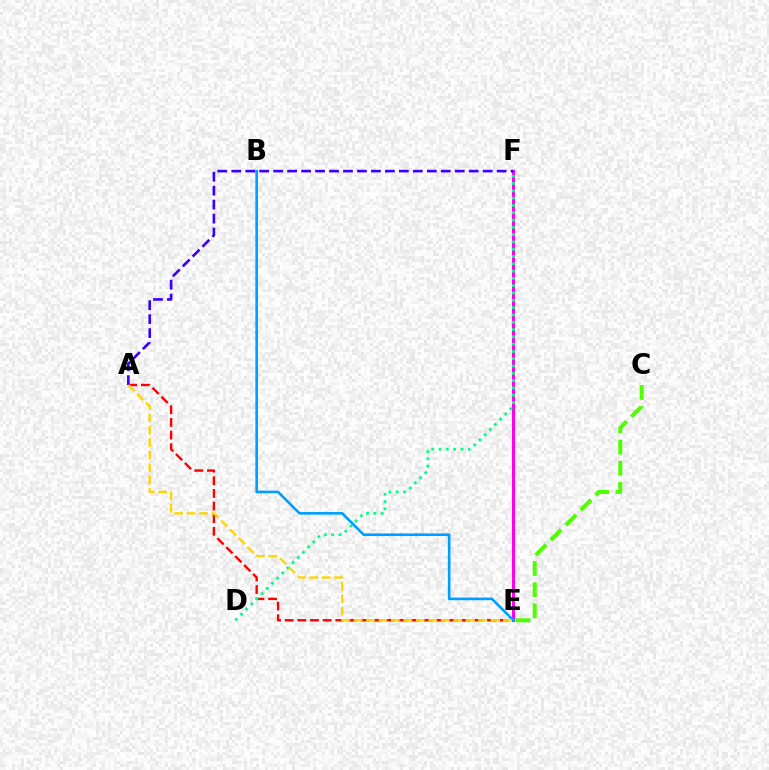{('A', 'E'): [{'color': '#ff0000', 'line_style': 'dashed', 'thickness': 1.72}, {'color': '#ffd500', 'line_style': 'dashed', 'thickness': 1.69}], ('E', 'F'): [{'color': '#ff00ed', 'line_style': 'solid', 'thickness': 2.2}], ('A', 'F'): [{'color': '#3700ff', 'line_style': 'dashed', 'thickness': 1.9}], ('C', 'E'): [{'color': '#4fff00', 'line_style': 'dashed', 'thickness': 2.88}], ('B', 'E'): [{'color': '#009eff', 'line_style': 'solid', 'thickness': 1.89}], ('D', 'F'): [{'color': '#00ff86', 'line_style': 'dotted', 'thickness': 1.98}]}